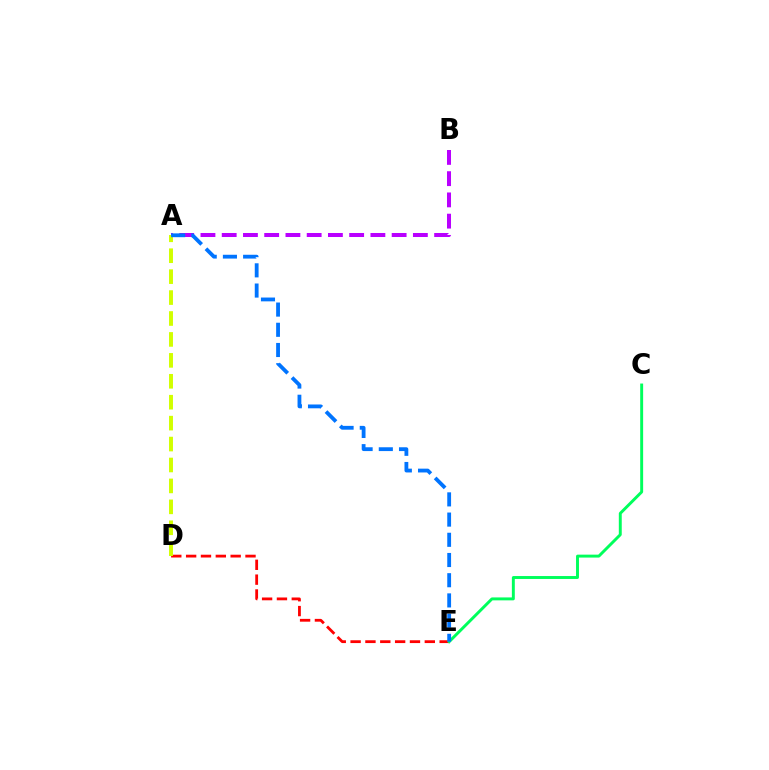{('A', 'B'): [{'color': '#b900ff', 'line_style': 'dashed', 'thickness': 2.89}], ('D', 'E'): [{'color': '#ff0000', 'line_style': 'dashed', 'thickness': 2.02}], ('A', 'D'): [{'color': '#d1ff00', 'line_style': 'dashed', 'thickness': 2.84}], ('C', 'E'): [{'color': '#00ff5c', 'line_style': 'solid', 'thickness': 2.11}], ('A', 'E'): [{'color': '#0074ff', 'line_style': 'dashed', 'thickness': 2.75}]}